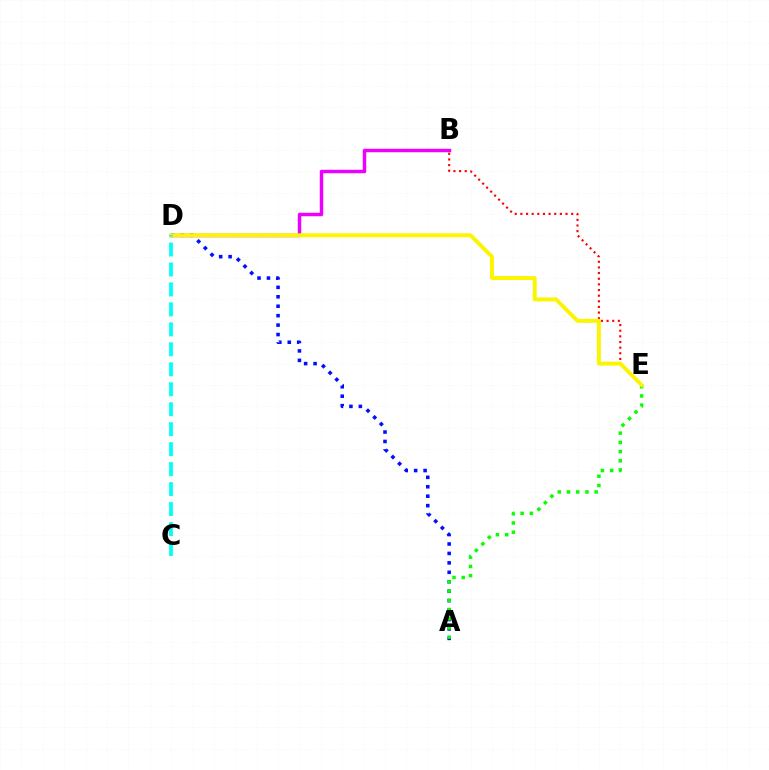{('B', 'D'): [{'color': '#ee00ff', 'line_style': 'solid', 'thickness': 2.48}], ('A', 'D'): [{'color': '#0010ff', 'line_style': 'dotted', 'thickness': 2.57}], ('B', 'E'): [{'color': '#ff0000', 'line_style': 'dotted', 'thickness': 1.53}], ('A', 'E'): [{'color': '#08ff00', 'line_style': 'dotted', 'thickness': 2.5}], ('D', 'E'): [{'color': '#fcf500', 'line_style': 'solid', 'thickness': 2.84}], ('C', 'D'): [{'color': '#00fff6', 'line_style': 'dashed', 'thickness': 2.71}]}